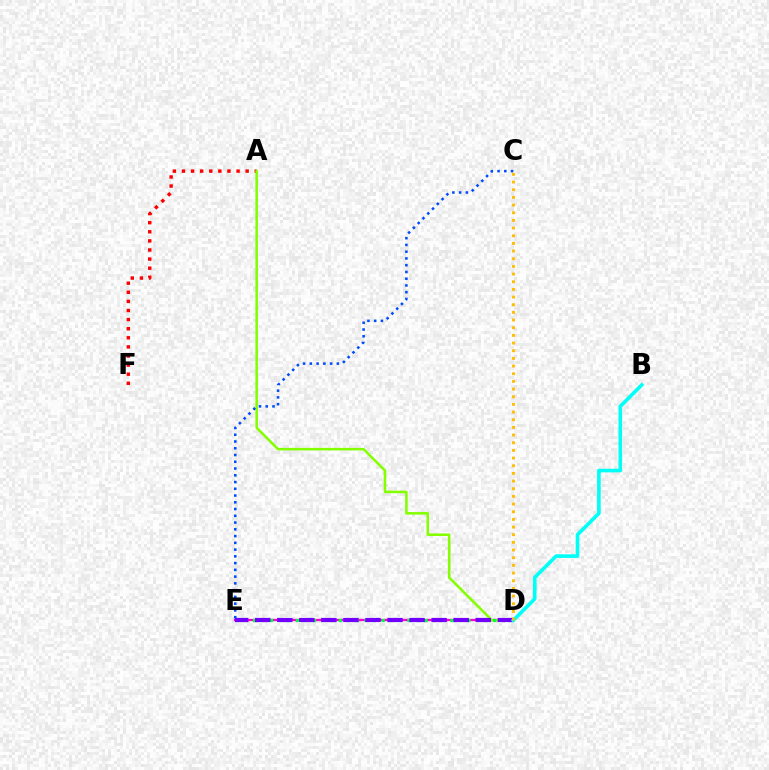{('D', 'E'): [{'color': '#ff00cf', 'line_style': 'solid', 'thickness': 1.66}, {'color': '#00ff39', 'line_style': 'dotted', 'thickness': 2.33}, {'color': '#7200ff', 'line_style': 'dashed', 'thickness': 3.0}], ('A', 'F'): [{'color': '#ff0000', 'line_style': 'dotted', 'thickness': 2.47}], ('A', 'D'): [{'color': '#84ff00', 'line_style': 'solid', 'thickness': 1.83}], ('B', 'D'): [{'color': '#00fff6', 'line_style': 'solid', 'thickness': 2.6}], ('C', 'E'): [{'color': '#004bff', 'line_style': 'dotted', 'thickness': 1.84}], ('C', 'D'): [{'color': '#ffbd00', 'line_style': 'dotted', 'thickness': 2.08}]}